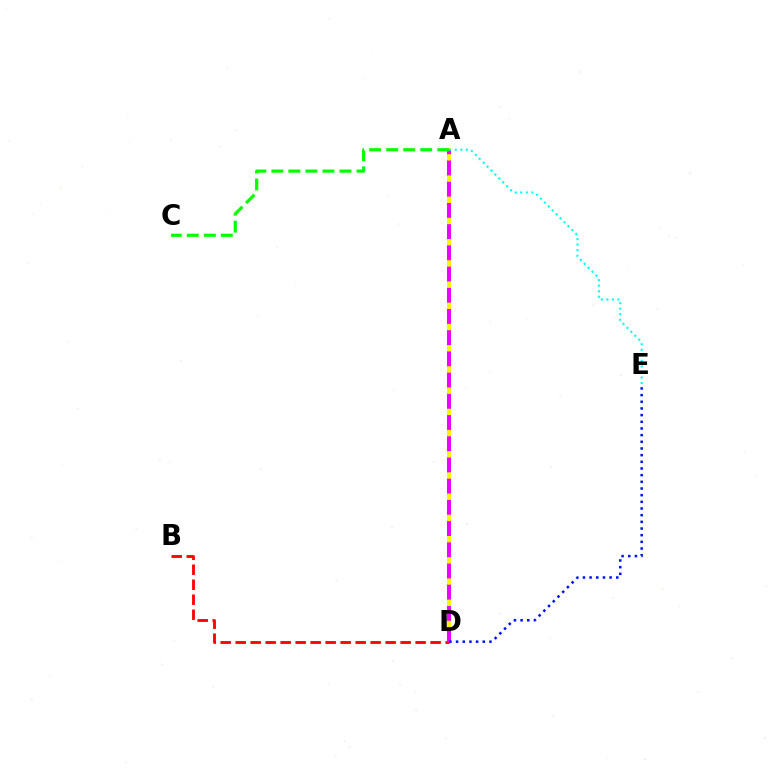{('A', 'D'): [{'color': '#fcf500', 'line_style': 'solid', 'thickness': 2.82}, {'color': '#ee00ff', 'line_style': 'dashed', 'thickness': 2.88}], ('B', 'D'): [{'color': '#ff0000', 'line_style': 'dashed', 'thickness': 2.04}], ('D', 'E'): [{'color': '#0010ff', 'line_style': 'dotted', 'thickness': 1.81}], ('A', 'E'): [{'color': '#00fff6', 'line_style': 'dotted', 'thickness': 1.51}], ('A', 'C'): [{'color': '#08ff00', 'line_style': 'dashed', 'thickness': 2.31}]}